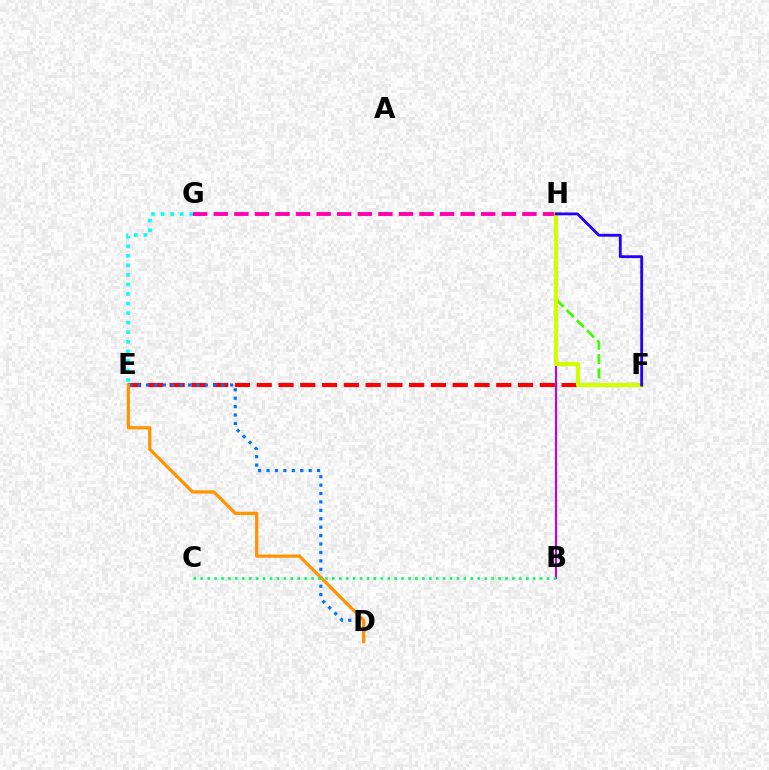{('E', 'G'): [{'color': '#00fff6', 'line_style': 'dotted', 'thickness': 2.59}], ('E', 'F'): [{'color': '#ff0000', 'line_style': 'dashed', 'thickness': 2.96}], ('D', 'E'): [{'color': '#0074ff', 'line_style': 'dotted', 'thickness': 2.29}, {'color': '#ff9400', 'line_style': 'solid', 'thickness': 2.33}], ('B', 'H'): [{'color': '#b900ff', 'line_style': 'solid', 'thickness': 1.53}], ('F', 'H'): [{'color': '#3dff00', 'line_style': 'dashed', 'thickness': 1.95}, {'color': '#d1ff00', 'line_style': 'solid', 'thickness': 2.98}, {'color': '#2500ff', 'line_style': 'solid', 'thickness': 2.04}], ('G', 'H'): [{'color': '#ff00ac', 'line_style': 'dashed', 'thickness': 2.8}], ('B', 'C'): [{'color': '#00ff5c', 'line_style': 'dotted', 'thickness': 1.88}]}